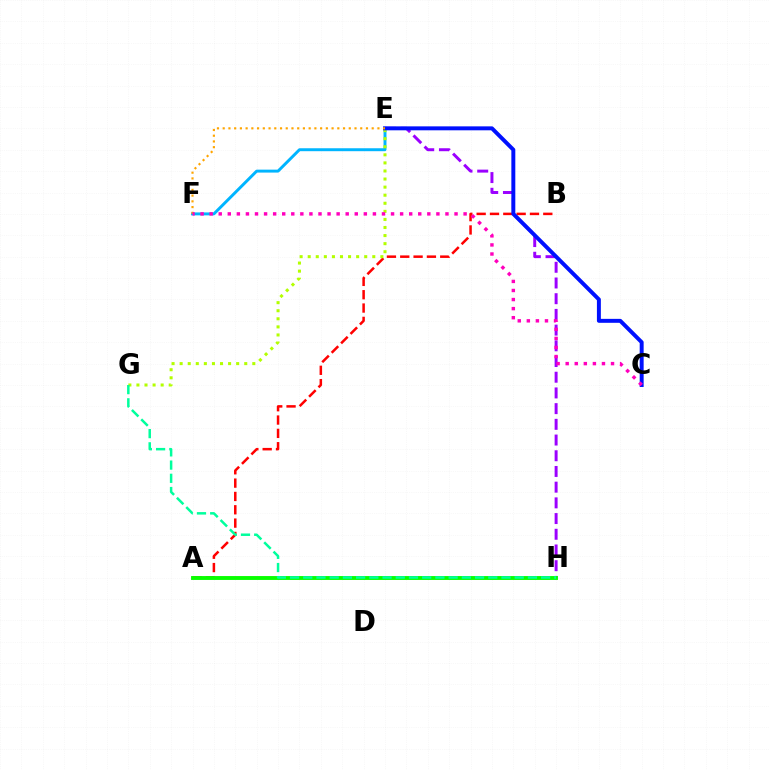{('E', 'F'): [{'color': '#00b5ff', 'line_style': 'solid', 'thickness': 2.12}, {'color': '#ffa500', 'line_style': 'dotted', 'thickness': 1.56}], ('A', 'B'): [{'color': '#ff0000', 'line_style': 'dashed', 'thickness': 1.81}], ('E', 'G'): [{'color': '#b3ff00', 'line_style': 'dotted', 'thickness': 2.19}], ('E', 'H'): [{'color': '#9b00ff', 'line_style': 'dashed', 'thickness': 2.13}], ('C', 'E'): [{'color': '#0010ff', 'line_style': 'solid', 'thickness': 2.84}], ('A', 'H'): [{'color': '#08ff00', 'line_style': 'solid', 'thickness': 2.8}], ('G', 'H'): [{'color': '#00ff9d', 'line_style': 'dashed', 'thickness': 1.8}], ('C', 'F'): [{'color': '#ff00bd', 'line_style': 'dotted', 'thickness': 2.46}]}